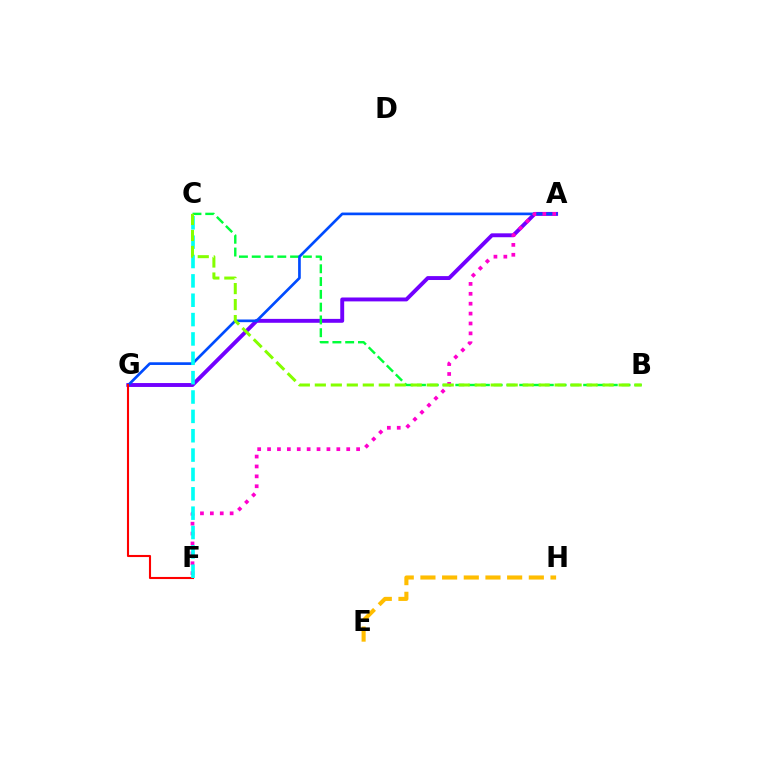{('A', 'G'): [{'color': '#7200ff', 'line_style': 'solid', 'thickness': 2.81}, {'color': '#004bff', 'line_style': 'solid', 'thickness': 1.93}], ('B', 'C'): [{'color': '#00ff39', 'line_style': 'dashed', 'thickness': 1.74}, {'color': '#84ff00', 'line_style': 'dashed', 'thickness': 2.17}], ('A', 'F'): [{'color': '#ff00cf', 'line_style': 'dotted', 'thickness': 2.69}], ('F', 'G'): [{'color': '#ff0000', 'line_style': 'solid', 'thickness': 1.51}], ('C', 'F'): [{'color': '#00fff6', 'line_style': 'dashed', 'thickness': 2.63}], ('E', 'H'): [{'color': '#ffbd00', 'line_style': 'dashed', 'thickness': 2.95}]}